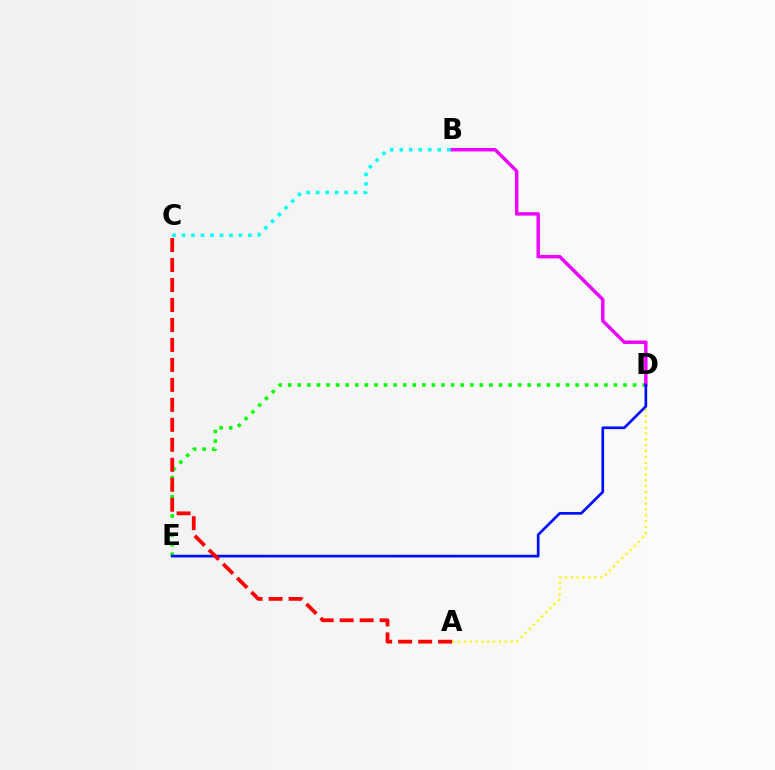{('A', 'D'): [{'color': '#fcf500', 'line_style': 'dotted', 'thickness': 1.59}], ('D', 'E'): [{'color': '#08ff00', 'line_style': 'dotted', 'thickness': 2.6}, {'color': '#0010ff', 'line_style': 'solid', 'thickness': 1.94}], ('B', 'D'): [{'color': '#ee00ff', 'line_style': 'solid', 'thickness': 2.48}], ('B', 'C'): [{'color': '#00fff6', 'line_style': 'dotted', 'thickness': 2.58}], ('A', 'C'): [{'color': '#ff0000', 'line_style': 'dashed', 'thickness': 2.71}]}